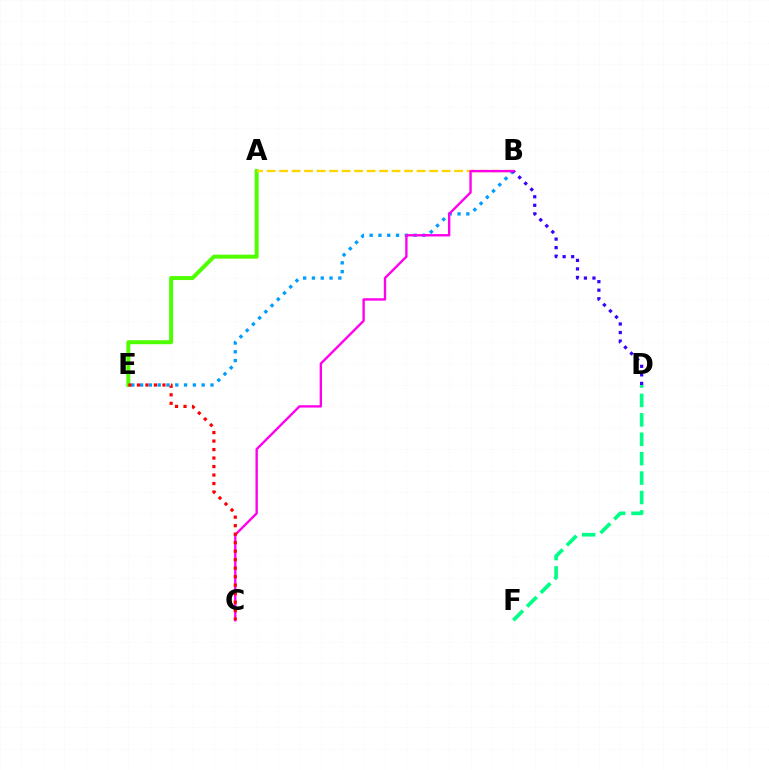{('A', 'E'): [{'color': '#4fff00', 'line_style': 'solid', 'thickness': 2.86}], ('A', 'B'): [{'color': '#ffd500', 'line_style': 'dashed', 'thickness': 1.7}], ('B', 'E'): [{'color': '#009eff', 'line_style': 'dotted', 'thickness': 2.39}], ('B', 'D'): [{'color': '#3700ff', 'line_style': 'dotted', 'thickness': 2.32}], ('B', 'C'): [{'color': '#ff00ed', 'line_style': 'solid', 'thickness': 1.71}], ('C', 'E'): [{'color': '#ff0000', 'line_style': 'dotted', 'thickness': 2.31}], ('D', 'F'): [{'color': '#00ff86', 'line_style': 'dashed', 'thickness': 2.64}]}